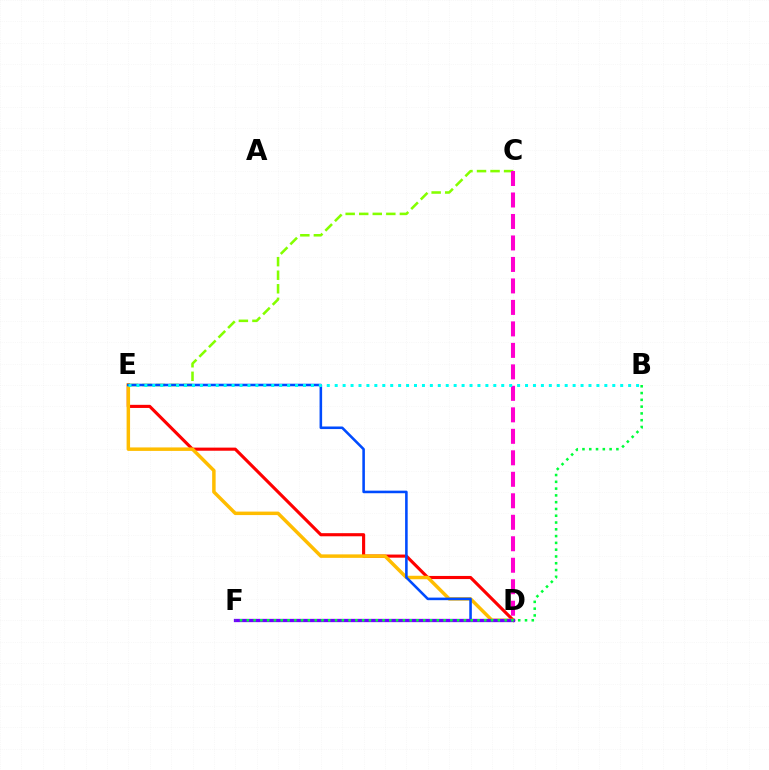{('D', 'E'): [{'color': '#ff0000', 'line_style': 'solid', 'thickness': 2.25}, {'color': '#ffbd00', 'line_style': 'solid', 'thickness': 2.51}, {'color': '#004bff', 'line_style': 'solid', 'thickness': 1.85}], ('C', 'E'): [{'color': '#84ff00', 'line_style': 'dashed', 'thickness': 1.84}], ('C', 'D'): [{'color': '#ff00cf', 'line_style': 'dashed', 'thickness': 2.92}], ('D', 'F'): [{'color': '#7200ff', 'line_style': 'solid', 'thickness': 2.37}], ('B', 'F'): [{'color': '#00ff39', 'line_style': 'dotted', 'thickness': 1.84}], ('B', 'E'): [{'color': '#00fff6', 'line_style': 'dotted', 'thickness': 2.15}]}